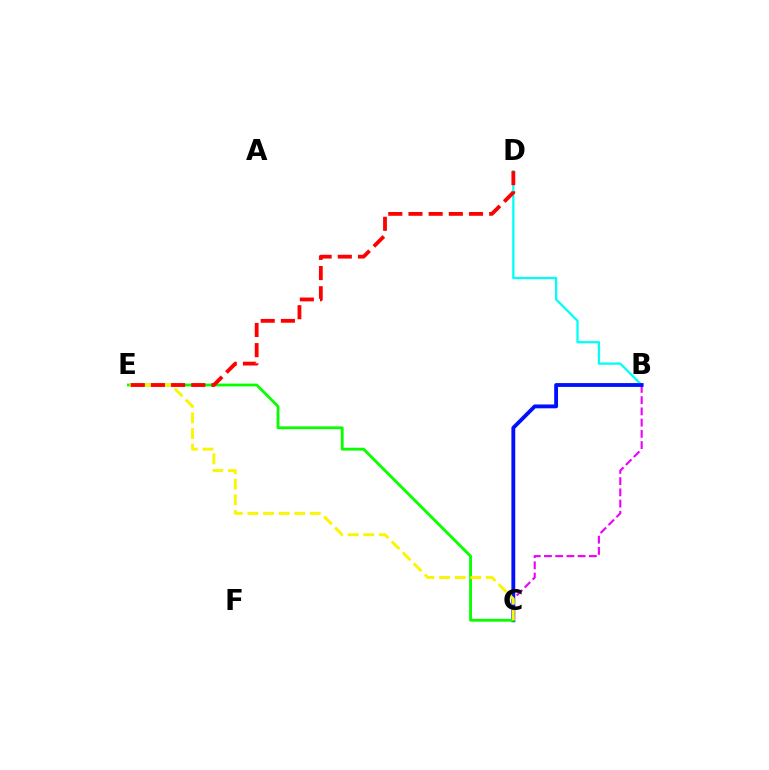{('B', 'D'): [{'color': '#00fff6', 'line_style': 'solid', 'thickness': 1.64}], ('B', 'C'): [{'color': '#ee00ff', 'line_style': 'dashed', 'thickness': 1.53}, {'color': '#0010ff', 'line_style': 'solid', 'thickness': 2.76}], ('C', 'E'): [{'color': '#08ff00', 'line_style': 'solid', 'thickness': 2.04}, {'color': '#fcf500', 'line_style': 'dashed', 'thickness': 2.12}], ('D', 'E'): [{'color': '#ff0000', 'line_style': 'dashed', 'thickness': 2.74}]}